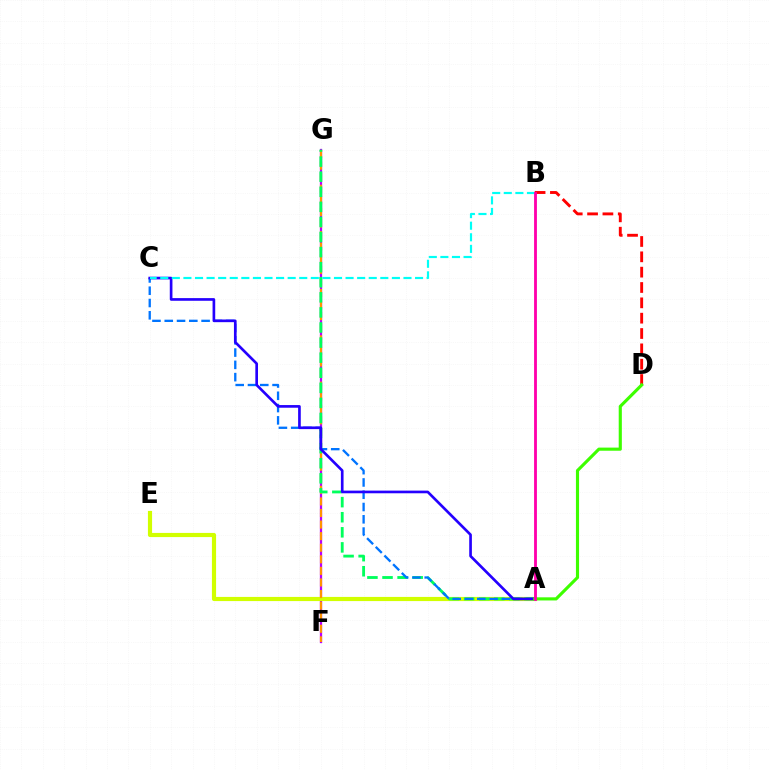{('F', 'G'): [{'color': '#b900ff', 'line_style': 'solid', 'thickness': 1.64}, {'color': '#ff9400', 'line_style': 'dashed', 'thickness': 1.57}], ('A', 'E'): [{'color': '#d1ff00', 'line_style': 'solid', 'thickness': 3.0}], ('A', 'G'): [{'color': '#00ff5c', 'line_style': 'dashed', 'thickness': 2.05}], ('A', 'C'): [{'color': '#0074ff', 'line_style': 'dashed', 'thickness': 1.67}, {'color': '#2500ff', 'line_style': 'solid', 'thickness': 1.92}], ('B', 'D'): [{'color': '#ff0000', 'line_style': 'dashed', 'thickness': 2.08}], ('A', 'D'): [{'color': '#3dff00', 'line_style': 'solid', 'thickness': 2.26}], ('B', 'C'): [{'color': '#00fff6', 'line_style': 'dashed', 'thickness': 1.57}], ('A', 'B'): [{'color': '#ff00ac', 'line_style': 'solid', 'thickness': 2.04}]}